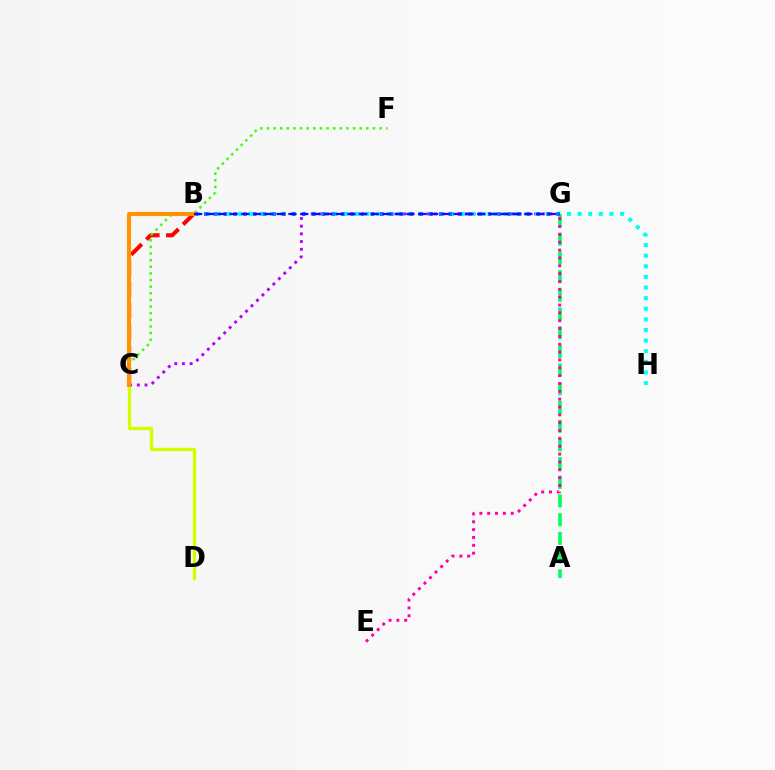{('B', 'C'): [{'color': '#ff0000', 'line_style': 'dashed', 'thickness': 2.92}, {'color': '#ff9400', 'line_style': 'solid', 'thickness': 2.96}], ('C', 'G'): [{'color': '#b900ff', 'line_style': 'dotted', 'thickness': 2.09}], ('B', 'H'): [{'color': '#00fff6', 'line_style': 'dotted', 'thickness': 2.88}], ('C', 'F'): [{'color': '#3dff00', 'line_style': 'dotted', 'thickness': 1.8}], ('A', 'G'): [{'color': '#00ff5c', 'line_style': 'dashed', 'thickness': 2.54}], ('B', 'G'): [{'color': '#0074ff', 'line_style': 'dotted', 'thickness': 2.66}, {'color': '#2500ff', 'line_style': 'dashed', 'thickness': 1.6}], ('C', 'D'): [{'color': '#d1ff00', 'line_style': 'solid', 'thickness': 2.4}], ('E', 'G'): [{'color': '#ff00ac', 'line_style': 'dotted', 'thickness': 2.13}]}